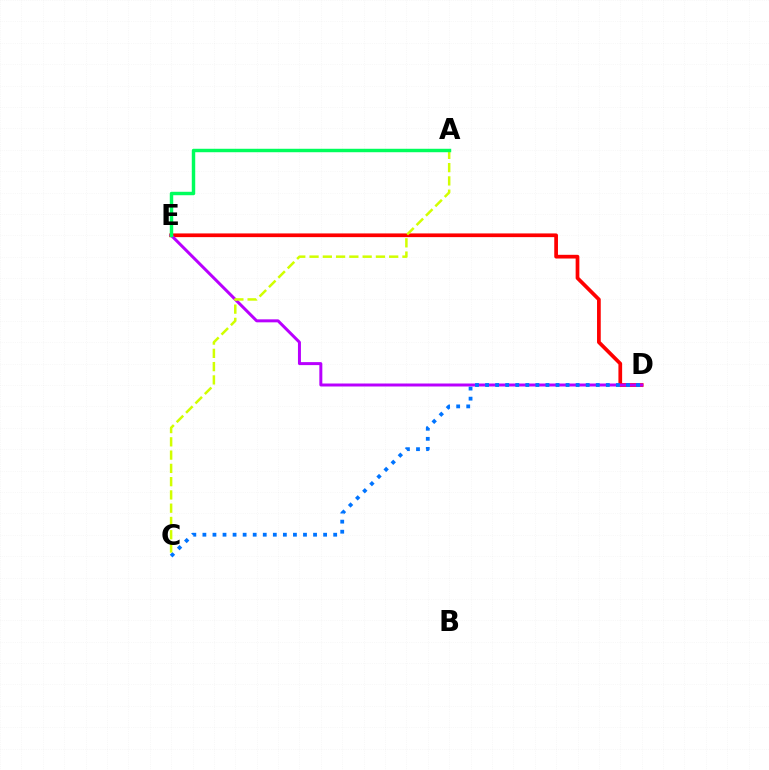{('D', 'E'): [{'color': '#ff0000', 'line_style': 'solid', 'thickness': 2.67}, {'color': '#b900ff', 'line_style': 'solid', 'thickness': 2.15}], ('C', 'D'): [{'color': '#0074ff', 'line_style': 'dotted', 'thickness': 2.73}], ('A', 'C'): [{'color': '#d1ff00', 'line_style': 'dashed', 'thickness': 1.8}], ('A', 'E'): [{'color': '#00ff5c', 'line_style': 'solid', 'thickness': 2.48}]}